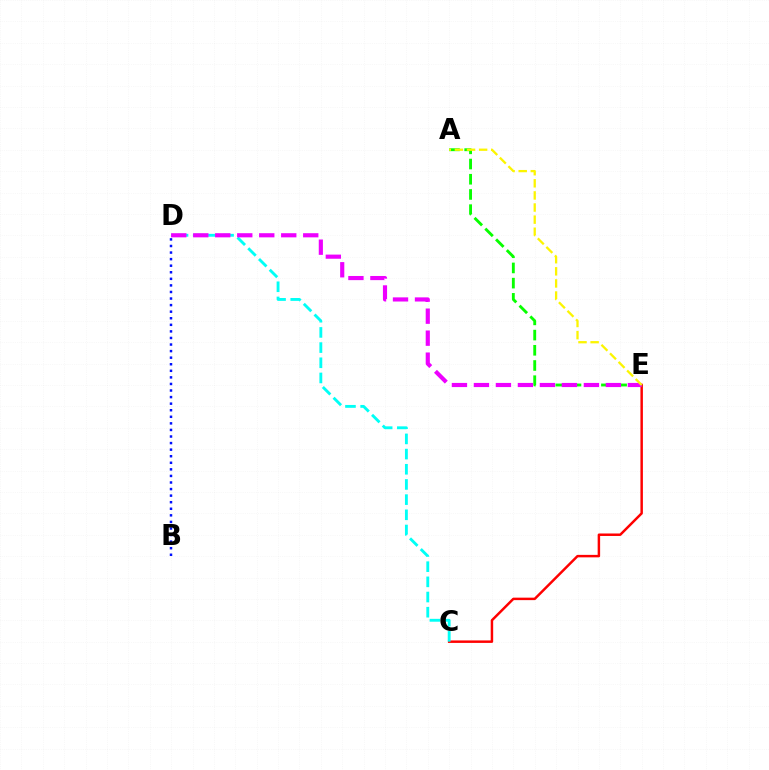{('C', 'E'): [{'color': '#ff0000', 'line_style': 'solid', 'thickness': 1.78}], ('B', 'D'): [{'color': '#0010ff', 'line_style': 'dotted', 'thickness': 1.78}], ('C', 'D'): [{'color': '#00fff6', 'line_style': 'dashed', 'thickness': 2.06}], ('A', 'E'): [{'color': '#08ff00', 'line_style': 'dashed', 'thickness': 2.07}, {'color': '#fcf500', 'line_style': 'dashed', 'thickness': 1.64}], ('D', 'E'): [{'color': '#ee00ff', 'line_style': 'dashed', 'thickness': 2.99}]}